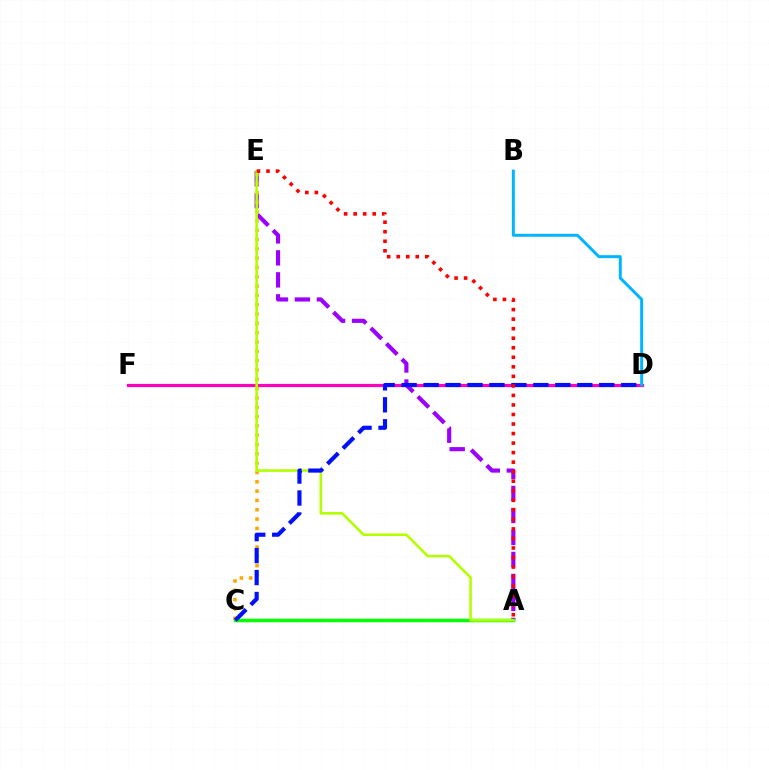{('A', 'C'): [{'color': '#00ff9d', 'line_style': 'dashed', 'thickness': 1.59}, {'color': '#08ff00', 'line_style': 'solid', 'thickness': 2.51}], ('D', 'F'): [{'color': '#ff00bd', 'line_style': 'solid', 'thickness': 2.29}], ('A', 'E'): [{'color': '#9b00ff', 'line_style': 'dashed', 'thickness': 2.99}, {'color': '#b3ff00', 'line_style': 'solid', 'thickness': 1.87}, {'color': '#ff0000', 'line_style': 'dotted', 'thickness': 2.59}], ('C', 'E'): [{'color': '#ffa500', 'line_style': 'dotted', 'thickness': 2.53}], ('B', 'D'): [{'color': '#00b5ff', 'line_style': 'solid', 'thickness': 2.15}], ('C', 'D'): [{'color': '#0010ff', 'line_style': 'dashed', 'thickness': 2.98}]}